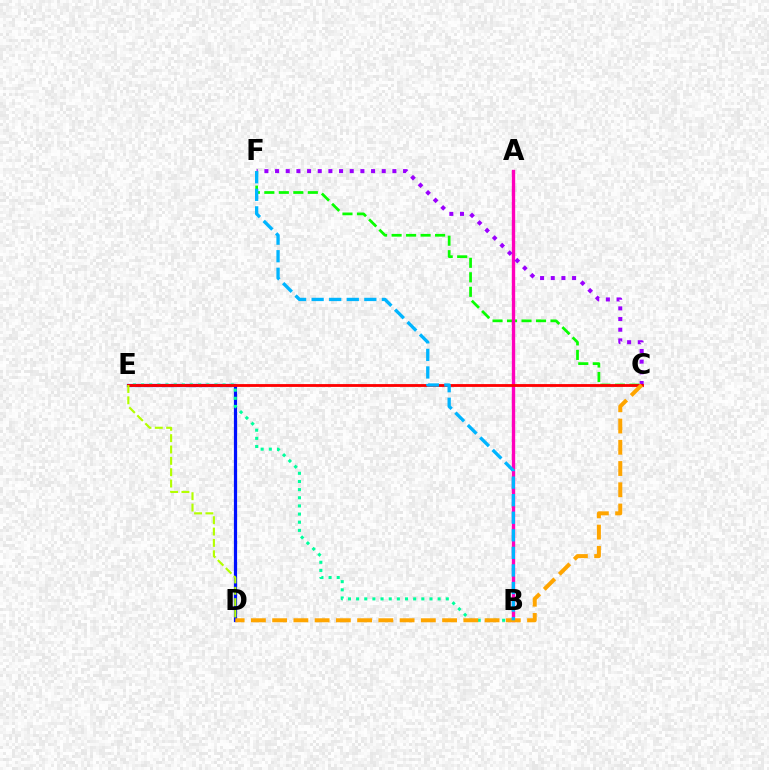{('C', 'F'): [{'color': '#08ff00', 'line_style': 'dashed', 'thickness': 1.97}, {'color': '#9b00ff', 'line_style': 'dotted', 'thickness': 2.9}], ('D', 'E'): [{'color': '#0010ff', 'line_style': 'solid', 'thickness': 2.31}, {'color': '#b3ff00', 'line_style': 'dashed', 'thickness': 1.54}], ('A', 'B'): [{'color': '#ff00bd', 'line_style': 'solid', 'thickness': 2.43}], ('B', 'E'): [{'color': '#00ff9d', 'line_style': 'dotted', 'thickness': 2.22}], ('C', 'E'): [{'color': '#ff0000', 'line_style': 'solid', 'thickness': 2.04}], ('C', 'D'): [{'color': '#ffa500', 'line_style': 'dashed', 'thickness': 2.89}], ('B', 'F'): [{'color': '#00b5ff', 'line_style': 'dashed', 'thickness': 2.39}]}